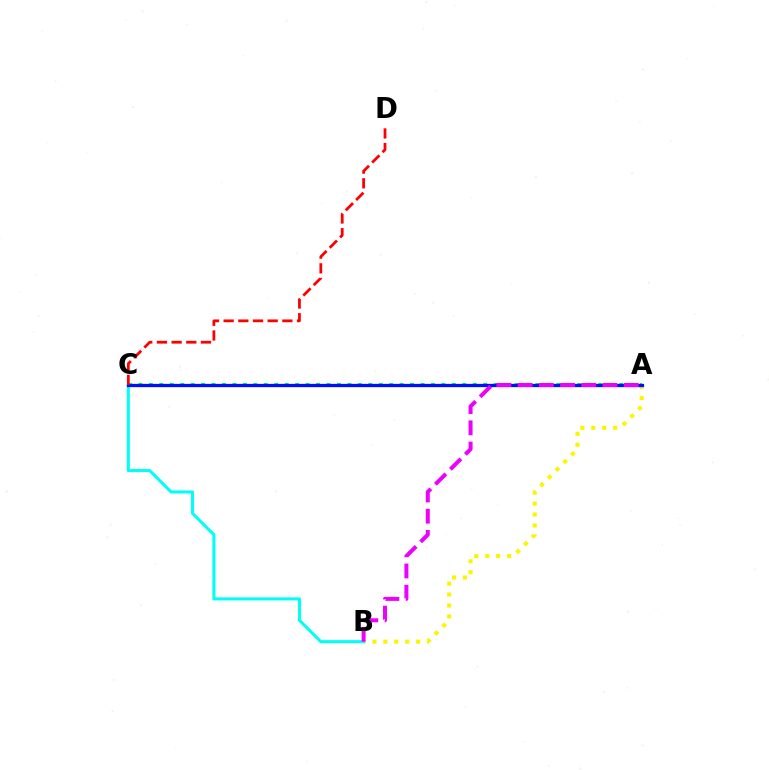{('A', 'B'): [{'color': '#fcf500', 'line_style': 'dotted', 'thickness': 2.97}, {'color': '#ee00ff', 'line_style': 'dashed', 'thickness': 2.88}], ('A', 'C'): [{'color': '#08ff00', 'line_style': 'dotted', 'thickness': 2.84}, {'color': '#0010ff', 'line_style': 'solid', 'thickness': 2.35}], ('B', 'C'): [{'color': '#00fff6', 'line_style': 'solid', 'thickness': 2.21}], ('C', 'D'): [{'color': '#ff0000', 'line_style': 'dashed', 'thickness': 1.99}]}